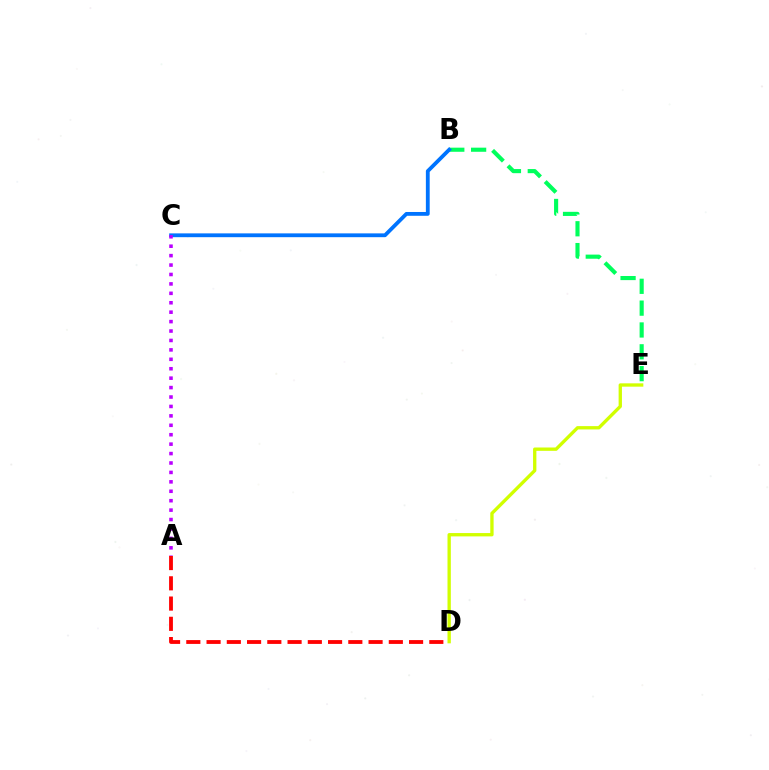{('B', 'E'): [{'color': '#00ff5c', 'line_style': 'dashed', 'thickness': 2.97}], ('B', 'C'): [{'color': '#0074ff', 'line_style': 'solid', 'thickness': 2.74}], ('A', 'C'): [{'color': '#b900ff', 'line_style': 'dotted', 'thickness': 2.56}], ('A', 'D'): [{'color': '#ff0000', 'line_style': 'dashed', 'thickness': 2.75}], ('D', 'E'): [{'color': '#d1ff00', 'line_style': 'solid', 'thickness': 2.4}]}